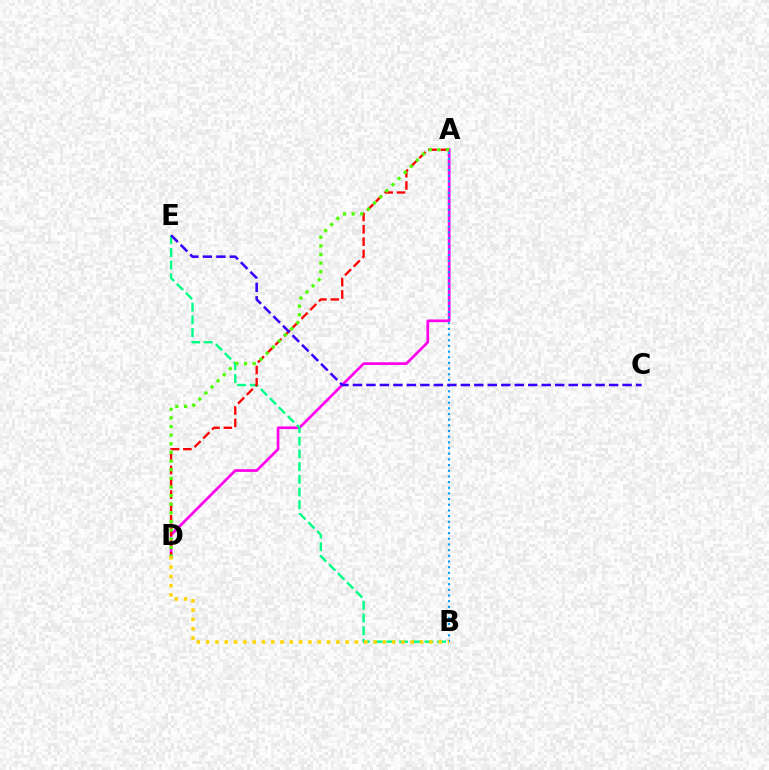{('A', 'D'): [{'color': '#ff00ed', 'line_style': 'solid', 'thickness': 1.94}, {'color': '#ff0000', 'line_style': 'dashed', 'thickness': 1.68}, {'color': '#4fff00', 'line_style': 'dotted', 'thickness': 2.35}], ('A', 'B'): [{'color': '#009eff', 'line_style': 'dotted', 'thickness': 1.54}], ('B', 'E'): [{'color': '#00ff86', 'line_style': 'dashed', 'thickness': 1.73}], ('B', 'D'): [{'color': '#ffd500', 'line_style': 'dotted', 'thickness': 2.53}], ('C', 'E'): [{'color': '#3700ff', 'line_style': 'dashed', 'thickness': 1.83}]}